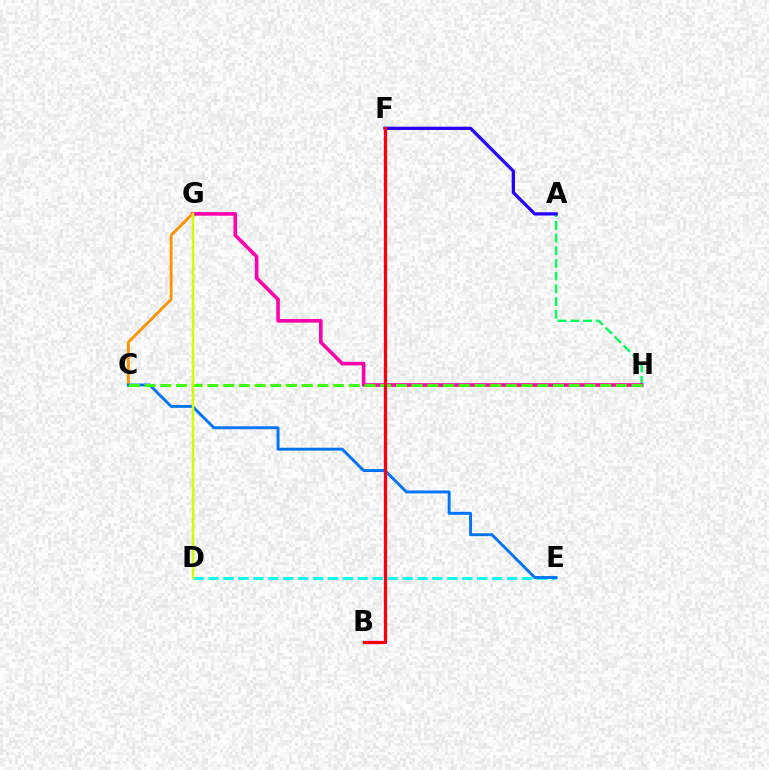{('A', 'H'): [{'color': '#00ff5c', 'line_style': 'dashed', 'thickness': 1.72}], ('G', 'H'): [{'color': '#ff00ac', 'line_style': 'solid', 'thickness': 2.6}], ('A', 'F'): [{'color': '#2500ff', 'line_style': 'solid', 'thickness': 2.36}], ('C', 'G'): [{'color': '#ff9400', 'line_style': 'solid', 'thickness': 2.08}], ('D', 'E'): [{'color': '#00fff6', 'line_style': 'dashed', 'thickness': 2.03}], ('C', 'E'): [{'color': '#0074ff', 'line_style': 'solid', 'thickness': 2.1}], ('B', 'F'): [{'color': '#b900ff', 'line_style': 'solid', 'thickness': 2.38}, {'color': '#ff0000', 'line_style': 'solid', 'thickness': 2.16}], ('C', 'H'): [{'color': '#3dff00', 'line_style': 'dashed', 'thickness': 2.13}], ('D', 'G'): [{'color': '#d1ff00', 'line_style': 'solid', 'thickness': 1.77}]}